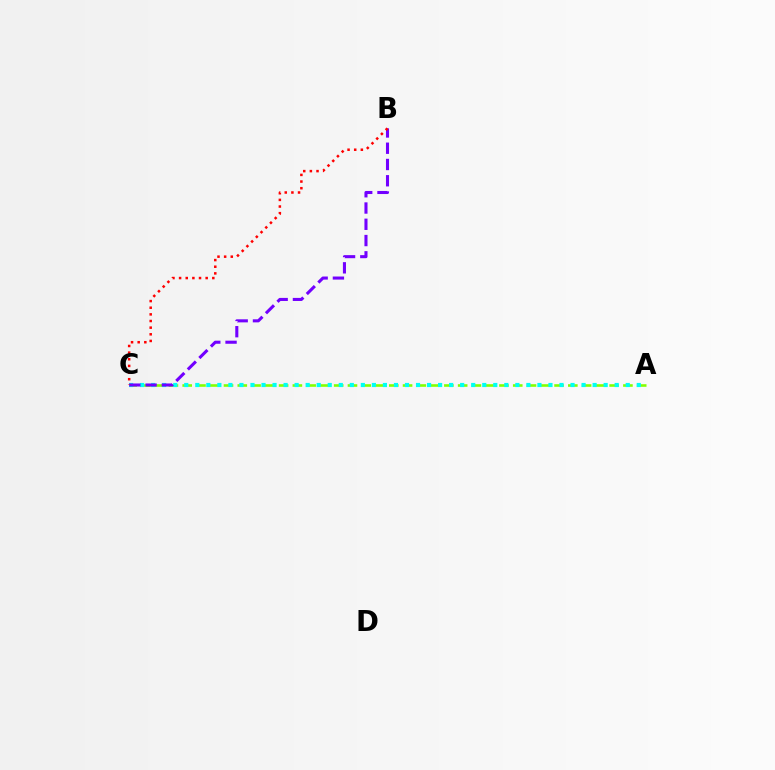{('A', 'C'): [{'color': '#84ff00', 'line_style': 'dashed', 'thickness': 1.87}, {'color': '#00fff6', 'line_style': 'dotted', 'thickness': 3.0}], ('B', 'C'): [{'color': '#7200ff', 'line_style': 'dashed', 'thickness': 2.21}, {'color': '#ff0000', 'line_style': 'dotted', 'thickness': 1.8}]}